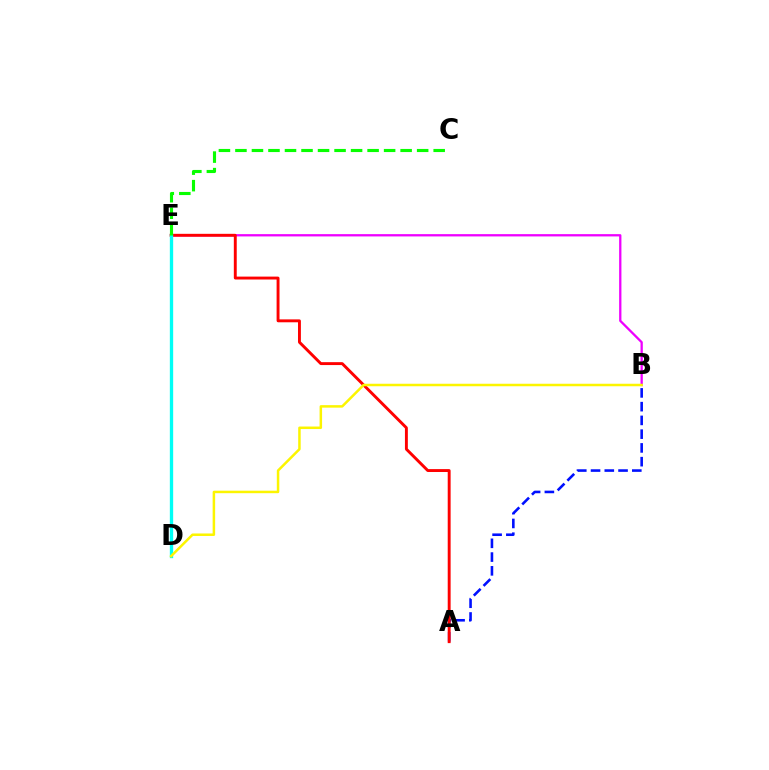{('B', 'E'): [{'color': '#ee00ff', 'line_style': 'solid', 'thickness': 1.65}], ('A', 'B'): [{'color': '#0010ff', 'line_style': 'dashed', 'thickness': 1.87}], ('A', 'E'): [{'color': '#ff0000', 'line_style': 'solid', 'thickness': 2.09}], ('D', 'E'): [{'color': '#00fff6', 'line_style': 'solid', 'thickness': 2.4}], ('C', 'E'): [{'color': '#08ff00', 'line_style': 'dashed', 'thickness': 2.24}], ('B', 'D'): [{'color': '#fcf500', 'line_style': 'solid', 'thickness': 1.8}]}